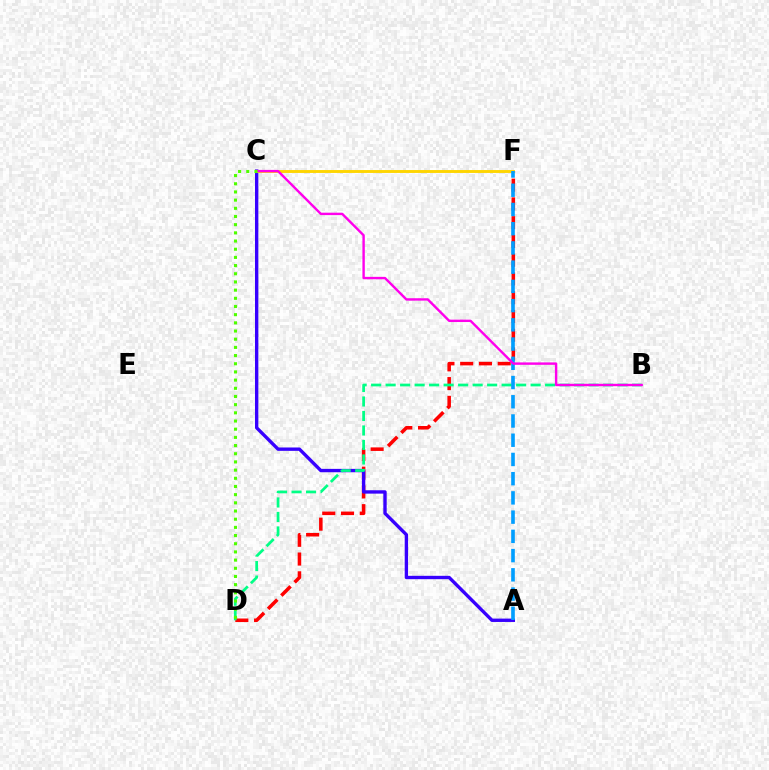{('D', 'F'): [{'color': '#ff0000', 'line_style': 'dashed', 'thickness': 2.55}], ('A', 'C'): [{'color': '#3700ff', 'line_style': 'solid', 'thickness': 2.42}], ('C', 'F'): [{'color': '#ffd500', 'line_style': 'solid', 'thickness': 2.09}], ('B', 'D'): [{'color': '#00ff86', 'line_style': 'dashed', 'thickness': 1.97}], ('A', 'F'): [{'color': '#009eff', 'line_style': 'dashed', 'thickness': 2.61}], ('B', 'C'): [{'color': '#ff00ed', 'line_style': 'solid', 'thickness': 1.73}], ('C', 'D'): [{'color': '#4fff00', 'line_style': 'dotted', 'thickness': 2.22}]}